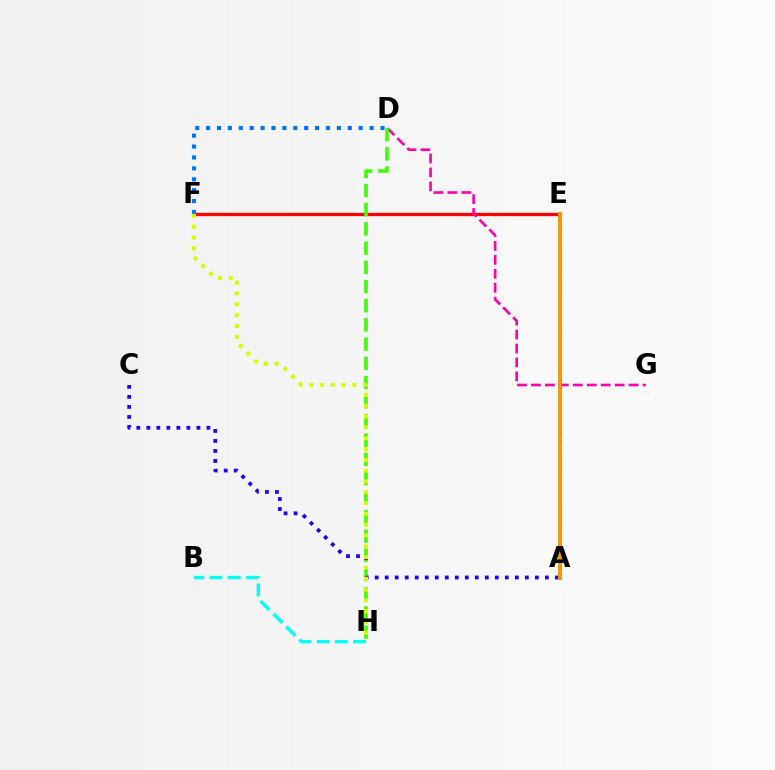{('E', 'F'): [{'color': '#ff0000', 'line_style': 'solid', 'thickness': 2.37}], ('A', 'E'): [{'color': '#00ff5c', 'line_style': 'solid', 'thickness': 2.6}, {'color': '#b900ff', 'line_style': 'dotted', 'thickness': 2.12}, {'color': '#ff9400', 'line_style': 'solid', 'thickness': 2.68}], ('D', 'G'): [{'color': '#ff00ac', 'line_style': 'dashed', 'thickness': 1.89}], ('B', 'H'): [{'color': '#00fff6', 'line_style': 'dashed', 'thickness': 2.48}], ('D', 'F'): [{'color': '#0074ff', 'line_style': 'dotted', 'thickness': 2.96}], ('D', 'H'): [{'color': '#3dff00', 'line_style': 'dashed', 'thickness': 2.61}], ('A', 'C'): [{'color': '#2500ff', 'line_style': 'dotted', 'thickness': 2.72}], ('F', 'H'): [{'color': '#d1ff00', 'line_style': 'dotted', 'thickness': 2.94}]}